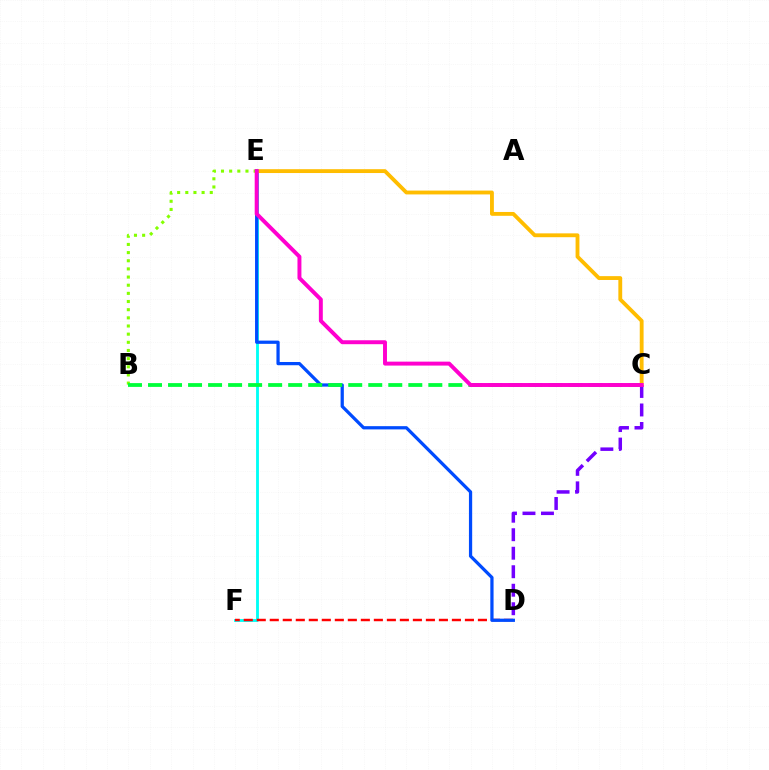{('E', 'F'): [{'color': '#00fff6', 'line_style': 'solid', 'thickness': 2.05}], ('D', 'F'): [{'color': '#ff0000', 'line_style': 'dashed', 'thickness': 1.77}], ('C', 'E'): [{'color': '#ffbd00', 'line_style': 'solid', 'thickness': 2.76}, {'color': '#ff00cf', 'line_style': 'solid', 'thickness': 2.84}], ('B', 'E'): [{'color': '#84ff00', 'line_style': 'dotted', 'thickness': 2.22}], ('C', 'D'): [{'color': '#7200ff', 'line_style': 'dashed', 'thickness': 2.51}], ('D', 'E'): [{'color': '#004bff', 'line_style': 'solid', 'thickness': 2.33}], ('B', 'C'): [{'color': '#00ff39', 'line_style': 'dashed', 'thickness': 2.72}]}